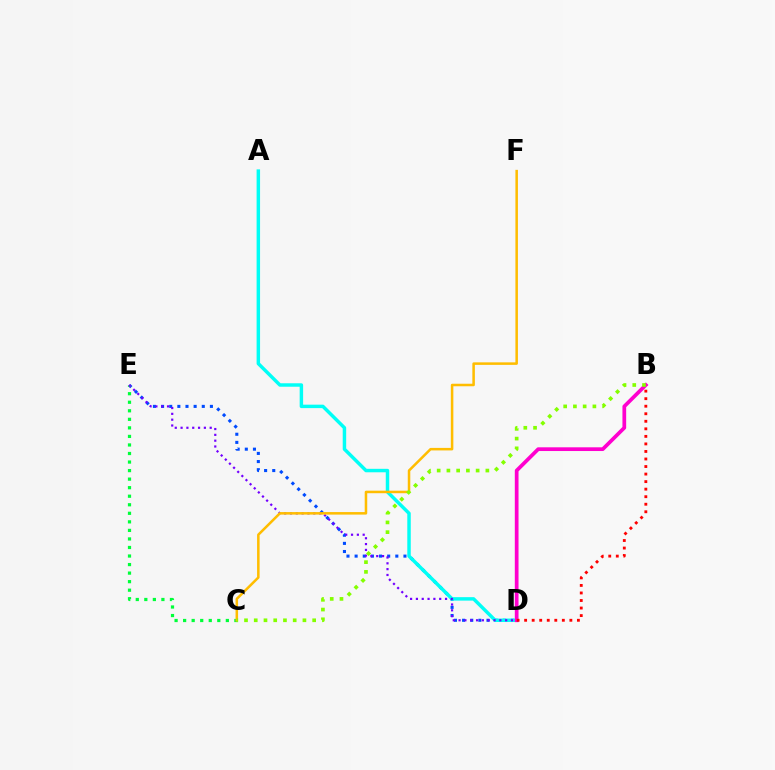{('D', 'E'): [{'color': '#004bff', 'line_style': 'dotted', 'thickness': 2.21}, {'color': '#7200ff', 'line_style': 'dotted', 'thickness': 1.58}], ('C', 'E'): [{'color': '#00ff39', 'line_style': 'dotted', 'thickness': 2.32}], ('A', 'D'): [{'color': '#00fff6', 'line_style': 'solid', 'thickness': 2.49}], ('C', 'F'): [{'color': '#ffbd00', 'line_style': 'solid', 'thickness': 1.82}], ('B', 'D'): [{'color': '#ff00cf', 'line_style': 'solid', 'thickness': 2.68}, {'color': '#ff0000', 'line_style': 'dotted', 'thickness': 2.05}], ('B', 'C'): [{'color': '#84ff00', 'line_style': 'dotted', 'thickness': 2.65}]}